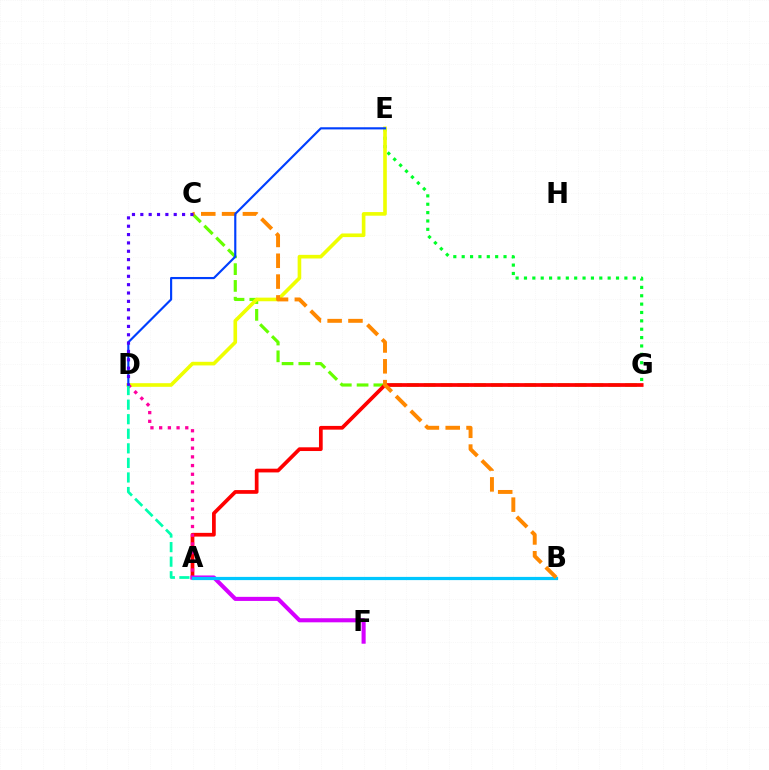{('C', 'G'): [{'color': '#66ff00', 'line_style': 'dashed', 'thickness': 2.28}], ('A', 'G'): [{'color': '#ff0000', 'line_style': 'solid', 'thickness': 2.68}], ('E', 'G'): [{'color': '#00ff27', 'line_style': 'dotted', 'thickness': 2.27}], ('D', 'E'): [{'color': '#eeff00', 'line_style': 'solid', 'thickness': 2.61}, {'color': '#003fff', 'line_style': 'solid', 'thickness': 1.55}], ('A', 'F'): [{'color': '#d600ff', 'line_style': 'solid', 'thickness': 2.94}], ('A', 'D'): [{'color': '#ff00a0', 'line_style': 'dotted', 'thickness': 2.36}, {'color': '#00ffaf', 'line_style': 'dashed', 'thickness': 1.98}], ('A', 'B'): [{'color': '#00c7ff', 'line_style': 'solid', 'thickness': 2.31}], ('B', 'C'): [{'color': '#ff8800', 'line_style': 'dashed', 'thickness': 2.83}], ('C', 'D'): [{'color': '#4f00ff', 'line_style': 'dotted', 'thickness': 2.27}]}